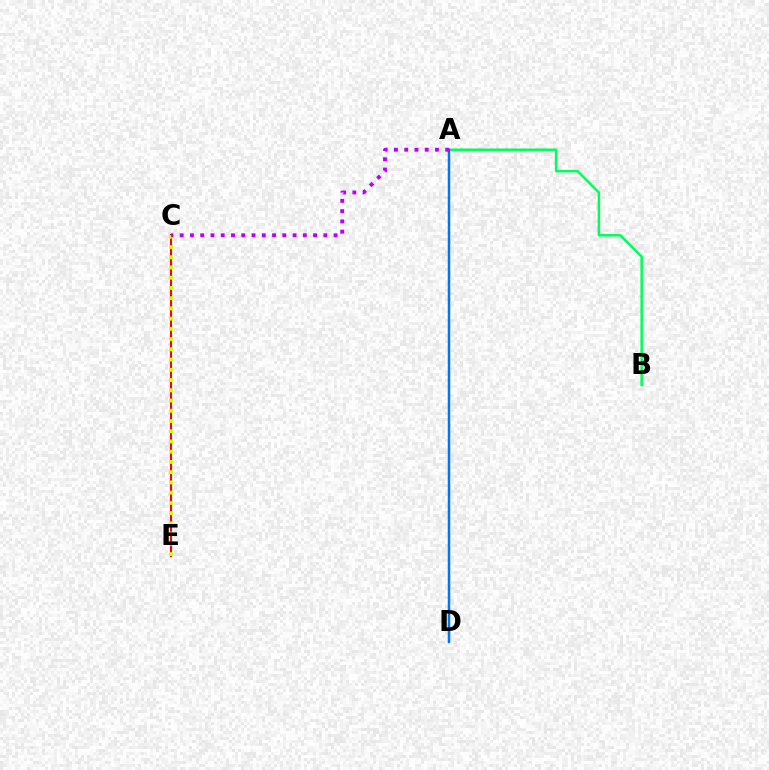{('A', 'B'): [{'color': '#00ff5c', 'line_style': 'solid', 'thickness': 1.8}], ('A', 'D'): [{'color': '#0074ff', 'line_style': 'solid', 'thickness': 1.8}], ('C', 'E'): [{'color': '#ff0000', 'line_style': 'solid', 'thickness': 1.51}, {'color': '#d1ff00', 'line_style': 'dotted', 'thickness': 2.78}], ('A', 'C'): [{'color': '#b900ff', 'line_style': 'dotted', 'thickness': 2.79}]}